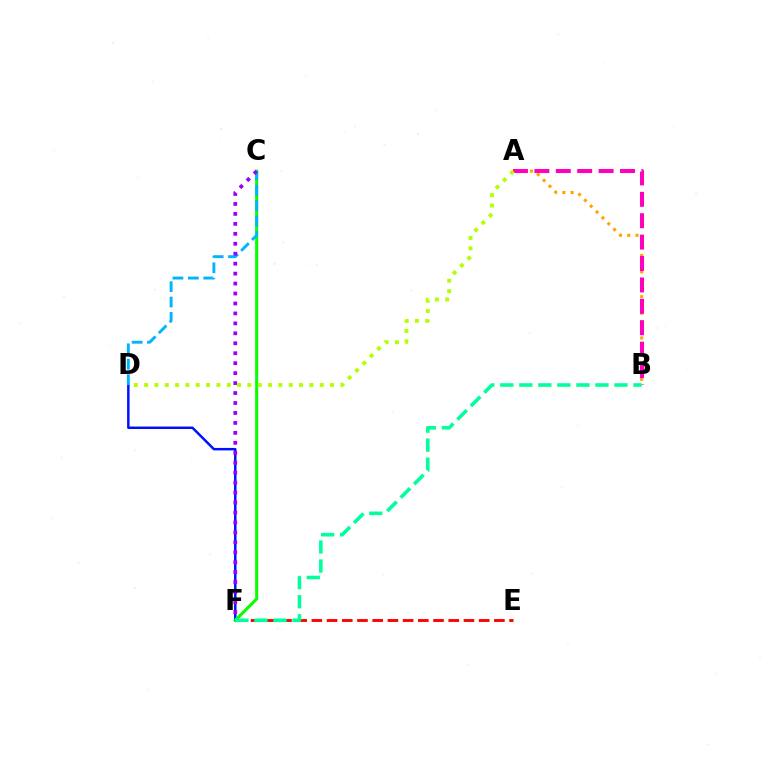{('A', 'B'): [{'color': '#ffa500', 'line_style': 'dotted', 'thickness': 2.24}, {'color': '#ff00bd', 'line_style': 'dashed', 'thickness': 2.91}], ('E', 'F'): [{'color': '#ff0000', 'line_style': 'dashed', 'thickness': 2.07}], ('D', 'F'): [{'color': '#0010ff', 'line_style': 'solid', 'thickness': 1.78}], ('C', 'F'): [{'color': '#08ff00', 'line_style': 'solid', 'thickness': 2.2}, {'color': '#9b00ff', 'line_style': 'dotted', 'thickness': 2.7}], ('C', 'D'): [{'color': '#00b5ff', 'line_style': 'dashed', 'thickness': 2.09}], ('A', 'D'): [{'color': '#b3ff00', 'line_style': 'dotted', 'thickness': 2.81}], ('B', 'F'): [{'color': '#00ff9d', 'line_style': 'dashed', 'thickness': 2.58}]}